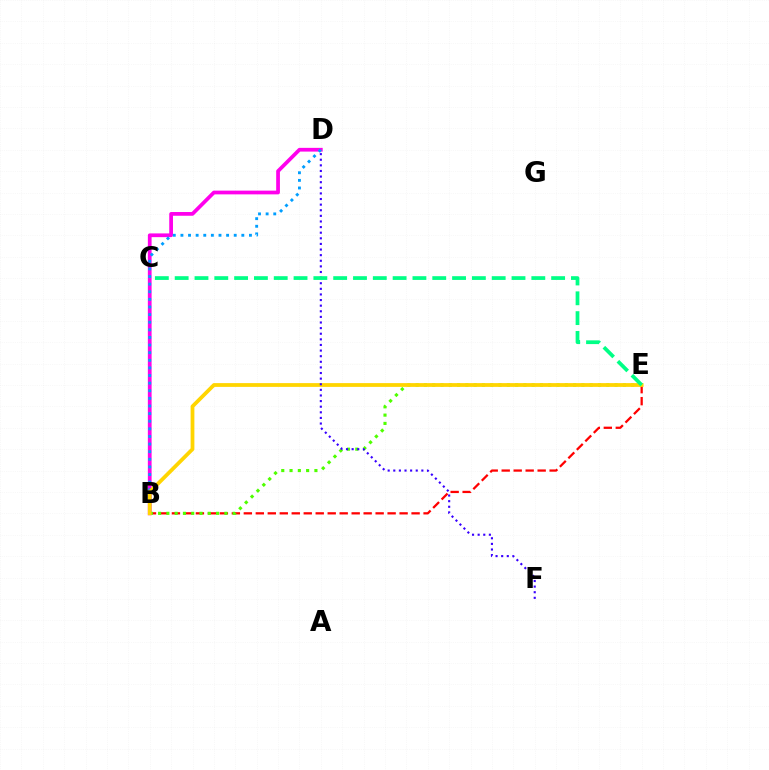{('B', 'D'): [{'color': '#ff00ed', 'line_style': 'solid', 'thickness': 2.69}, {'color': '#009eff', 'line_style': 'dotted', 'thickness': 2.07}], ('B', 'E'): [{'color': '#ff0000', 'line_style': 'dashed', 'thickness': 1.63}, {'color': '#4fff00', 'line_style': 'dotted', 'thickness': 2.25}, {'color': '#ffd500', 'line_style': 'solid', 'thickness': 2.72}], ('D', 'F'): [{'color': '#3700ff', 'line_style': 'dotted', 'thickness': 1.52}], ('C', 'E'): [{'color': '#00ff86', 'line_style': 'dashed', 'thickness': 2.69}]}